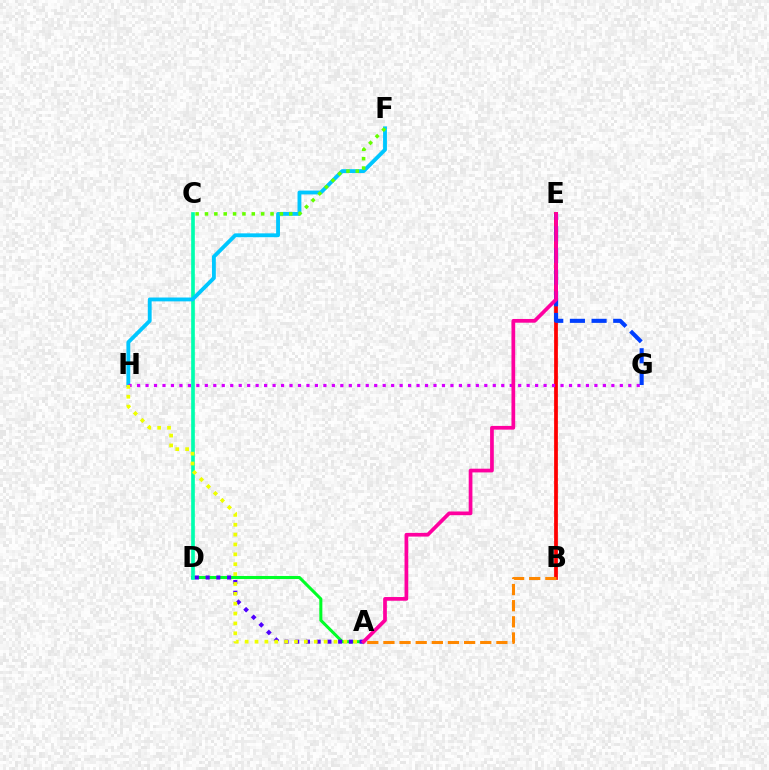{('A', 'D'): [{'color': '#00ff27', 'line_style': 'solid', 'thickness': 2.19}, {'color': '#4f00ff', 'line_style': 'dotted', 'thickness': 2.91}], ('C', 'D'): [{'color': '#00ffaf', 'line_style': 'solid', 'thickness': 2.64}], ('F', 'H'): [{'color': '#00c7ff', 'line_style': 'solid', 'thickness': 2.77}], ('C', 'F'): [{'color': '#66ff00', 'line_style': 'dotted', 'thickness': 2.54}], ('B', 'E'): [{'color': '#ff0000', 'line_style': 'solid', 'thickness': 2.7}], ('G', 'H'): [{'color': '#d600ff', 'line_style': 'dotted', 'thickness': 2.3}], ('A', 'H'): [{'color': '#eeff00', 'line_style': 'dotted', 'thickness': 2.68}], ('A', 'B'): [{'color': '#ff8800', 'line_style': 'dashed', 'thickness': 2.19}], ('E', 'G'): [{'color': '#003fff', 'line_style': 'dashed', 'thickness': 2.94}], ('A', 'E'): [{'color': '#ff00a0', 'line_style': 'solid', 'thickness': 2.68}]}